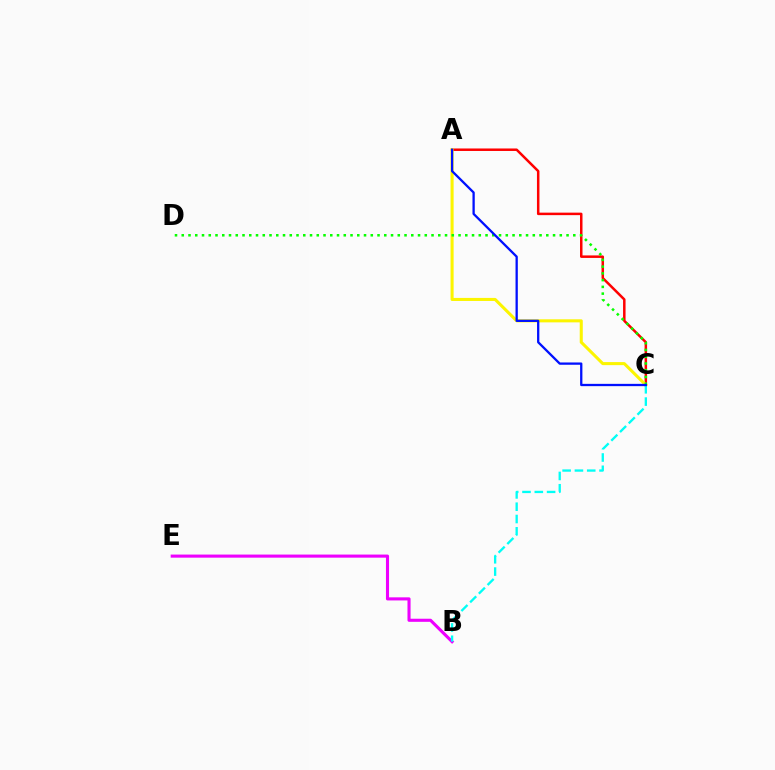{('A', 'C'): [{'color': '#ff0000', 'line_style': 'solid', 'thickness': 1.8}, {'color': '#fcf500', 'line_style': 'solid', 'thickness': 2.2}, {'color': '#0010ff', 'line_style': 'solid', 'thickness': 1.65}], ('B', 'E'): [{'color': '#ee00ff', 'line_style': 'solid', 'thickness': 2.23}], ('B', 'C'): [{'color': '#00fff6', 'line_style': 'dashed', 'thickness': 1.67}], ('C', 'D'): [{'color': '#08ff00', 'line_style': 'dotted', 'thickness': 1.83}]}